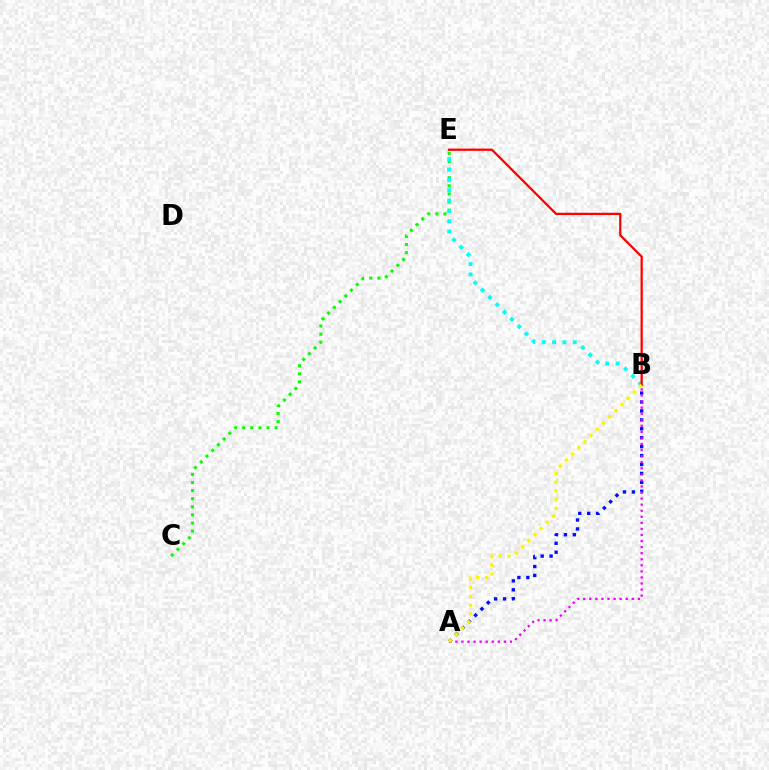{('C', 'E'): [{'color': '#08ff00', 'line_style': 'dotted', 'thickness': 2.2}], ('B', 'E'): [{'color': '#00fff6', 'line_style': 'dotted', 'thickness': 2.81}, {'color': '#ff0000', 'line_style': 'solid', 'thickness': 1.62}], ('A', 'B'): [{'color': '#0010ff', 'line_style': 'dotted', 'thickness': 2.43}, {'color': '#ee00ff', 'line_style': 'dotted', 'thickness': 1.65}, {'color': '#fcf500', 'line_style': 'dotted', 'thickness': 2.37}]}